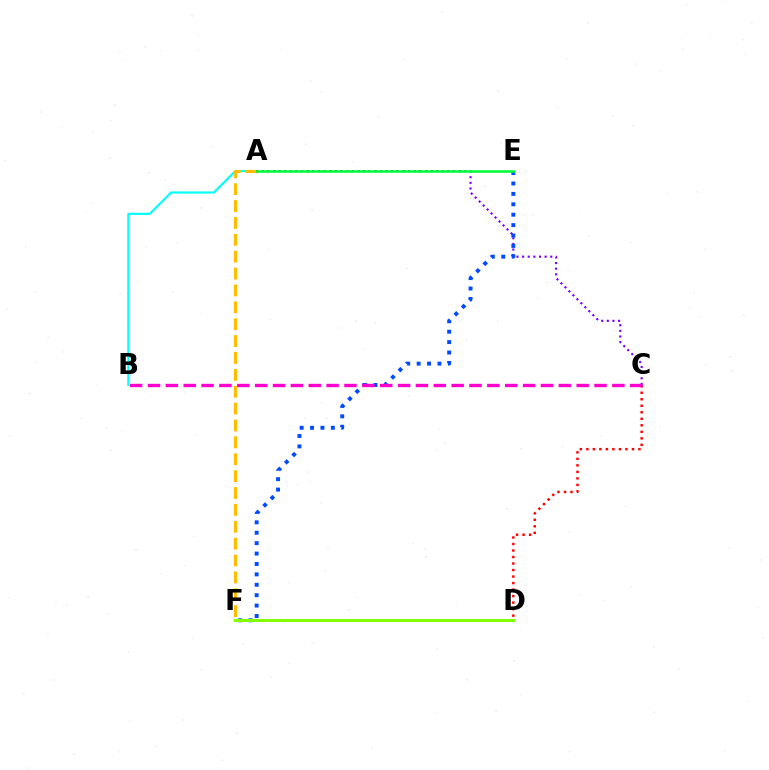{('A', 'B'): [{'color': '#00fff6', 'line_style': 'solid', 'thickness': 1.55}], ('A', 'F'): [{'color': '#ffbd00', 'line_style': 'dashed', 'thickness': 2.29}], ('A', 'C'): [{'color': '#7200ff', 'line_style': 'dotted', 'thickness': 1.53}], ('E', 'F'): [{'color': '#004bff', 'line_style': 'dotted', 'thickness': 2.83}], ('D', 'F'): [{'color': '#84ff00', 'line_style': 'solid', 'thickness': 2.17}], ('A', 'E'): [{'color': '#00ff39', 'line_style': 'solid', 'thickness': 1.87}], ('C', 'D'): [{'color': '#ff0000', 'line_style': 'dotted', 'thickness': 1.77}], ('B', 'C'): [{'color': '#ff00cf', 'line_style': 'dashed', 'thickness': 2.43}]}